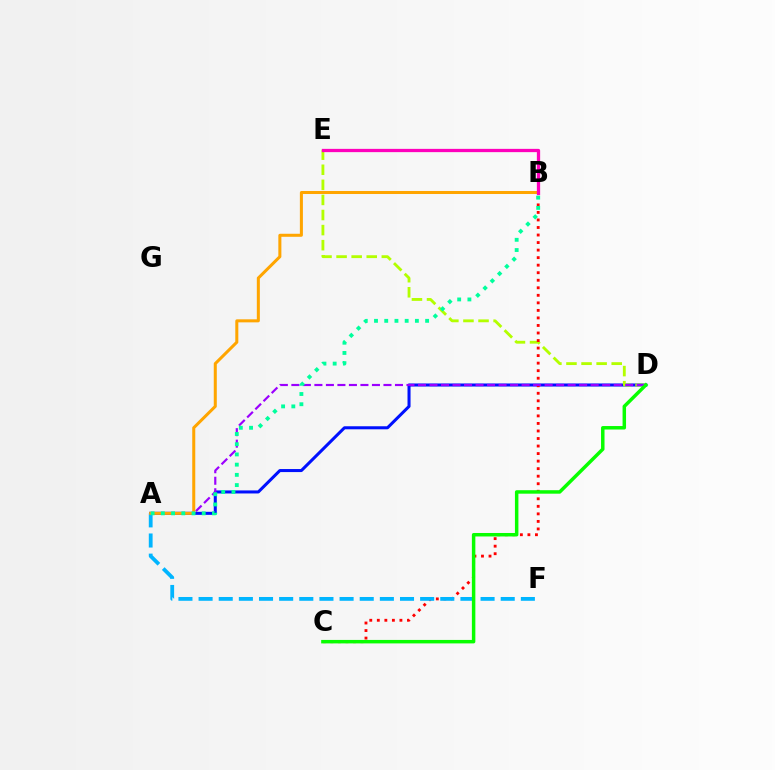{('A', 'D'): [{'color': '#0010ff', 'line_style': 'solid', 'thickness': 2.19}, {'color': '#9b00ff', 'line_style': 'dashed', 'thickness': 1.56}], ('D', 'E'): [{'color': '#b3ff00', 'line_style': 'dashed', 'thickness': 2.05}], ('B', 'C'): [{'color': '#ff0000', 'line_style': 'dotted', 'thickness': 2.05}], ('A', 'F'): [{'color': '#00b5ff', 'line_style': 'dashed', 'thickness': 2.74}], ('A', 'B'): [{'color': '#ffa500', 'line_style': 'solid', 'thickness': 2.18}, {'color': '#00ff9d', 'line_style': 'dotted', 'thickness': 2.78}], ('C', 'D'): [{'color': '#08ff00', 'line_style': 'solid', 'thickness': 2.5}], ('B', 'E'): [{'color': '#ff00bd', 'line_style': 'solid', 'thickness': 2.36}]}